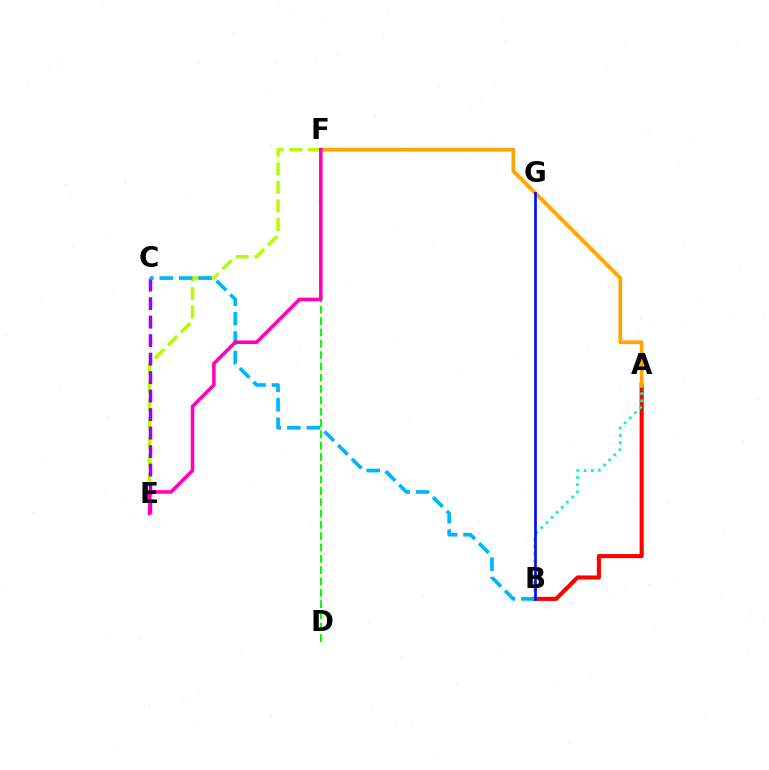{('E', 'F'): [{'color': '#b3ff00', 'line_style': 'dashed', 'thickness': 2.51}, {'color': '#ff00bd', 'line_style': 'solid', 'thickness': 2.56}], ('A', 'B'): [{'color': '#ff0000', 'line_style': 'solid', 'thickness': 2.95}, {'color': '#00ff9d', 'line_style': 'dotted', 'thickness': 1.96}], ('D', 'F'): [{'color': '#08ff00', 'line_style': 'dashed', 'thickness': 1.54}], ('C', 'E'): [{'color': '#9b00ff', 'line_style': 'dashed', 'thickness': 2.51}], ('B', 'C'): [{'color': '#00b5ff', 'line_style': 'dashed', 'thickness': 2.64}], ('A', 'F'): [{'color': '#ffa500', 'line_style': 'solid', 'thickness': 2.7}], ('B', 'G'): [{'color': '#0010ff', 'line_style': 'solid', 'thickness': 1.95}]}